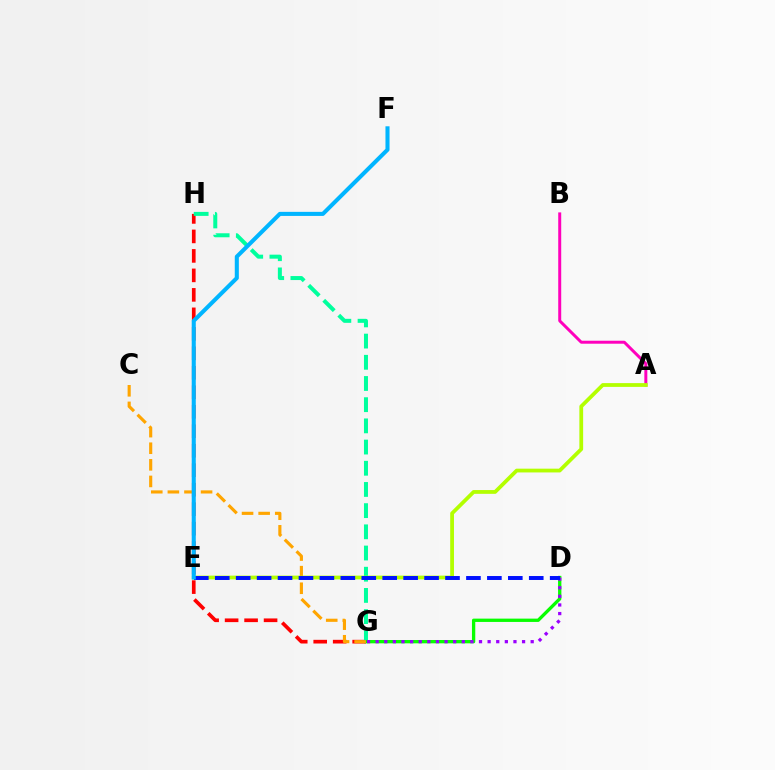{('G', 'H'): [{'color': '#ff0000', 'line_style': 'dashed', 'thickness': 2.65}, {'color': '#00ff9d', 'line_style': 'dashed', 'thickness': 2.88}], ('D', 'G'): [{'color': '#08ff00', 'line_style': 'solid', 'thickness': 2.39}, {'color': '#9b00ff', 'line_style': 'dotted', 'thickness': 2.34}], ('C', 'G'): [{'color': '#ffa500', 'line_style': 'dashed', 'thickness': 2.25}], ('A', 'B'): [{'color': '#ff00bd', 'line_style': 'solid', 'thickness': 2.14}], ('A', 'E'): [{'color': '#b3ff00', 'line_style': 'solid', 'thickness': 2.72}], ('D', 'E'): [{'color': '#0010ff', 'line_style': 'dashed', 'thickness': 2.84}], ('E', 'F'): [{'color': '#00b5ff', 'line_style': 'solid', 'thickness': 2.93}]}